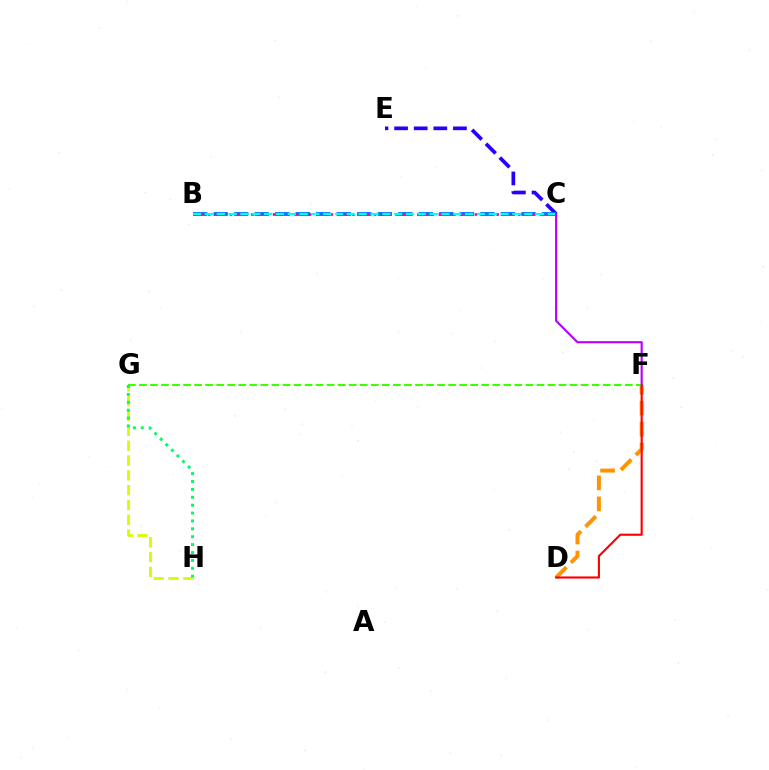{('G', 'H'): [{'color': '#d1ff00', 'line_style': 'dashed', 'thickness': 2.01}, {'color': '#00ff5c', 'line_style': 'dotted', 'thickness': 2.14}], ('D', 'F'): [{'color': '#ff9400', 'line_style': 'dashed', 'thickness': 2.85}, {'color': '#ff0000', 'line_style': 'solid', 'thickness': 1.54}], ('C', 'E'): [{'color': '#2500ff', 'line_style': 'dashed', 'thickness': 2.66}], ('B', 'C'): [{'color': '#0074ff', 'line_style': 'dashed', 'thickness': 2.79}, {'color': '#ff00ac', 'line_style': 'dotted', 'thickness': 1.96}, {'color': '#00fff6', 'line_style': 'dashed', 'thickness': 1.61}], ('F', 'G'): [{'color': '#3dff00', 'line_style': 'dashed', 'thickness': 1.5}], ('C', 'F'): [{'color': '#b900ff', 'line_style': 'solid', 'thickness': 1.54}]}